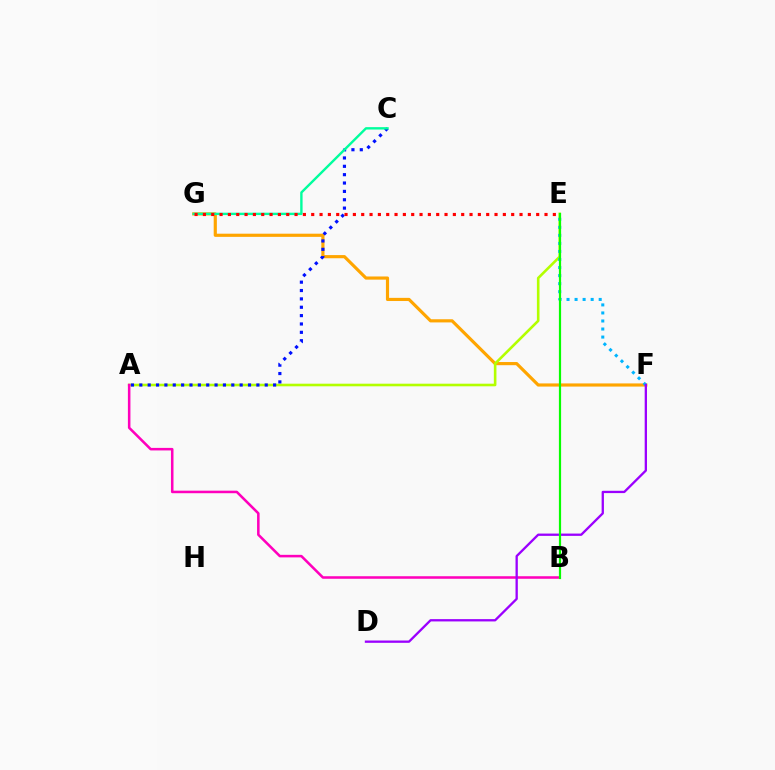{('F', 'G'): [{'color': '#ffa500', 'line_style': 'solid', 'thickness': 2.28}], ('A', 'E'): [{'color': '#b3ff00', 'line_style': 'solid', 'thickness': 1.87}], ('A', 'C'): [{'color': '#0010ff', 'line_style': 'dotted', 'thickness': 2.27}], ('A', 'B'): [{'color': '#ff00bd', 'line_style': 'solid', 'thickness': 1.83}], ('C', 'G'): [{'color': '#00ff9d', 'line_style': 'solid', 'thickness': 1.72}], ('E', 'F'): [{'color': '#00b5ff', 'line_style': 'dotted', 'thickness': 2.18}], ('D', 'F'): [{'color': '#9b00ff', 'line_style': 'solid', 'thickness': 1.66}], ('B', 'E'): [{'color': '#08ff00', 'line_style': 'solid', 'thickness': 1.59}], ('E', 'G'): [{'color': '#ff0000', 'line_style': 'dotted', 'thickness': 2.26}]}